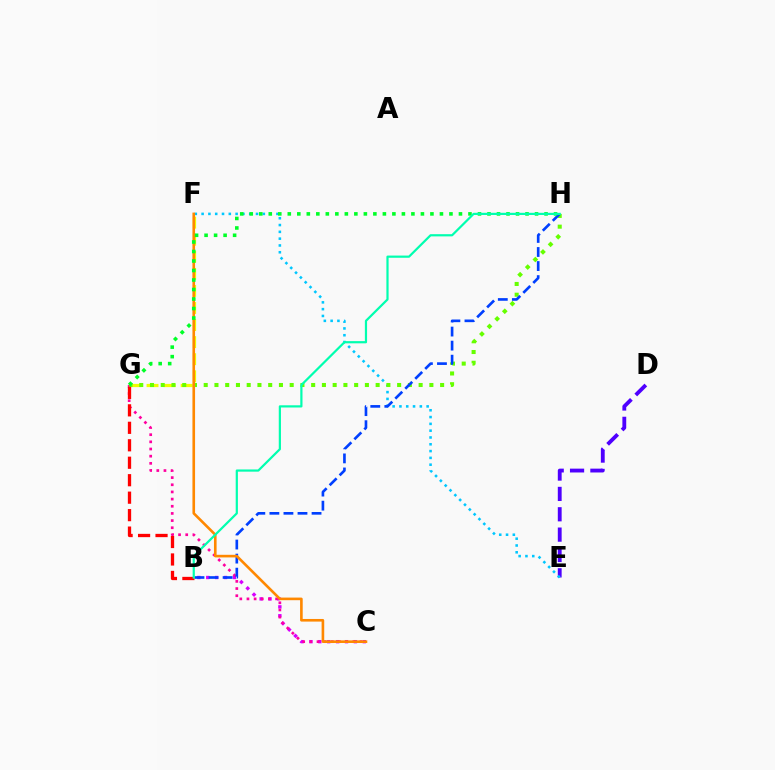{('D', 'E'): [{'color': '#4f00ff', 'line_style': 'dashed', 'thickness': 2.76}], ('E', 'F'): [{'color': '#00c7ff', 'line_style': 'dotted', 'thickness': 1.85}], ('F', 'G'): [{'color': '#eeff00', 'line_style': 'dashed', 'thickness': 2.32}], ('B', 'C'): [{'color': '#d600ff', 'line_style': 'dotted', 'thickness': 2.42}], ('C', 'G'): [{'color': '#ff00a0', 'line_style': 'dotted', 'thickness': 1.95}], ('G', 'H'): [{'color': '#66ff00', 'line_style': 'dotted', 'thickness': 2.92}, {'color': '#00ff27', 'line_style': 'dotted', 'thickness': 2.58}], ('B', 'H'): [{'color': '#003fff', 'line_style': 'dashed', 'thickness': 1.91}, {'color': '#00ffaf', 'line_style': 'solid', 'thickness': 1.59}], ('B', 'G'): [{'color': '#ff0000', 'line_style': 'dashed', 'thickness': 2.37}], ('C', 'F'): [{'color': '#ff8800', 'line_style': 'solid', 'thickness': 1.89}]}